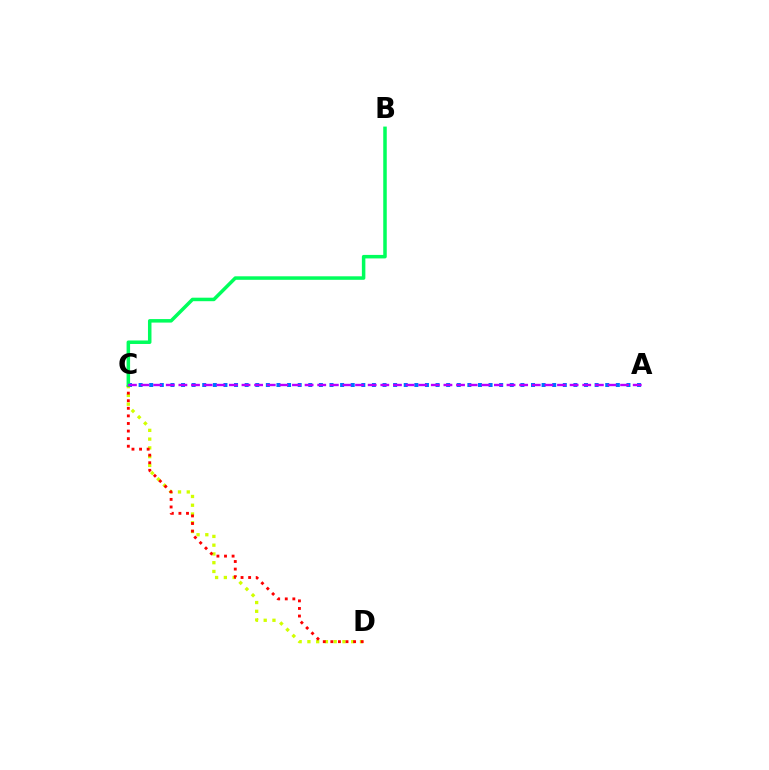{('C', 'D'): [{'color': '#d1ff00', 'line_style': 'dotted', 'thickness': 2.38}, {'color': '#ff0000', 'line_style': 'dotted', 'thickness': 2.06}], ('A', 'C'): [{'color': '#0074ff', 'line_style': 'dotted', 'thickness': 2.88}, {'color': '#b900ff', 'line_style': 'dashed', 'thickness': 1.71}], ('B', 'C'): [{'color': '#00ff5c', 'line_style': 'solid', 'thickness': 2.52}]}